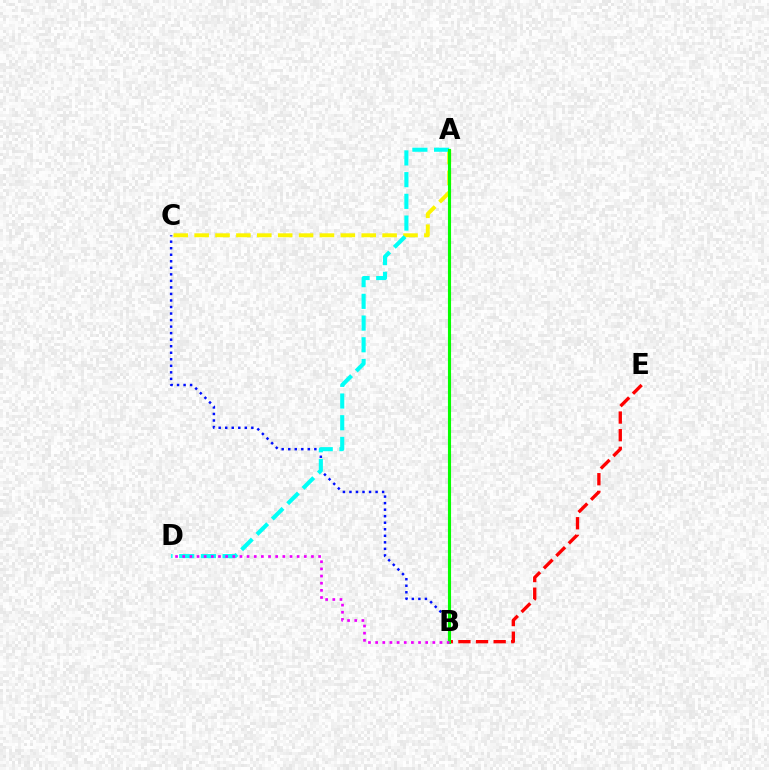{('B', 'E'): [{'color': '#ff0000', 'line_style': 'dashed', 'thickness': 2.39}], ('A', 'C'): [{'color': '#fcf500', 'line_style': 'dashed', 'thickness': 2.84}], ('B', 'C'): [{'color': '#0010ff', 'line_style': 'dotted', 'thickness': 1.78}], ('A', 'D'): [{'color': '#00fff6', 'line_style': 'dashed', 'thickness': 2.95}], ('A', 'B'): [{'color': '#08ff00', 'line_style': 'solid', 'thickness': 2.24}], ('B', 'D'): [{'color': '#ee00ff', 'line_style': 'dotted', 'thickness': 1.94}]}